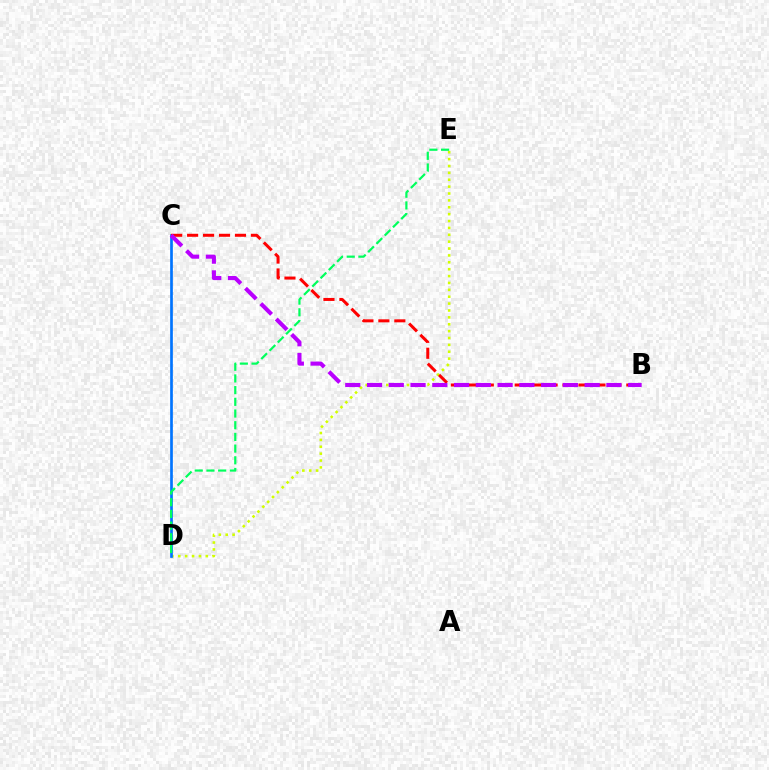{('D', 'E'): [{'color': '#d1ff00', 'line_style': 'dotted', 'thickness': 1.87}, {'color': '#00ff5c', 'line_style': 'dashed', 'thickness': 1.59}], ('C', 'D'): [{'color': '#0074ff', 'line_style': 'solid', 'thickness': 1.93}], ('B', 'C'): [{'color': '#ff0000', 'line_style': 'dashed', 'thickness': 2.17}, {'color': '#b900ff', 'line_style': 'dashed', 'thickness': 2.96}]}